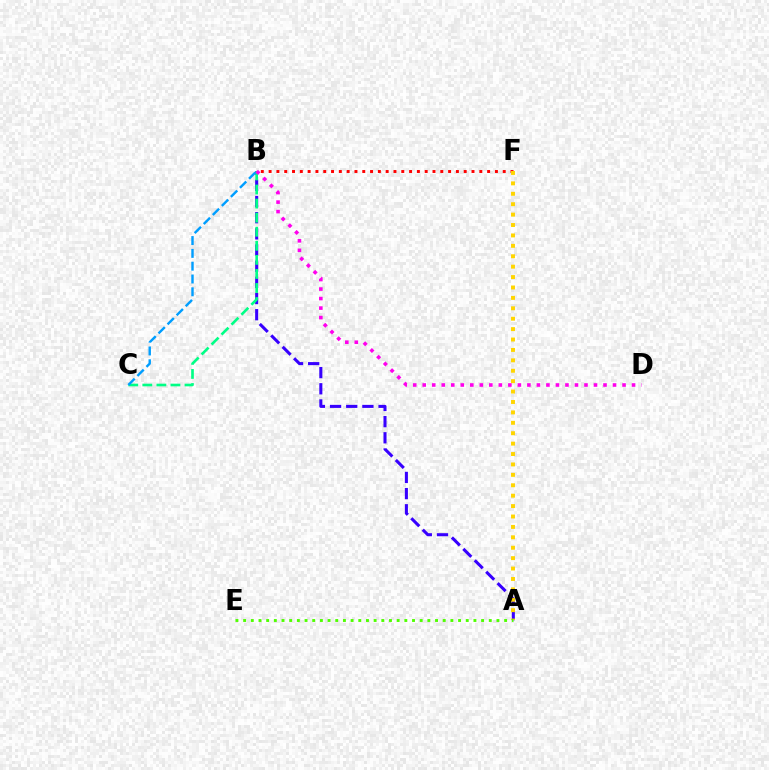{('A', 'B'): [{'color': '#3700ff', 'line_style': 'dashed', 'thickness': 2.2}], ('B', 'C'): [{'color': '#00ff86', 'line_style': 'dashed', 'thickness': 1.91}, {'color': '#009eff', 'line_style': 'dashed', 'thickness': 1.74}], ('B', 'F'): [{'color': '#ff0000', 'line_style': 'dotted', 'thickness': 2.12}], ('A', 'F'): [{'color': '#ffd500', 'line_style': 'dotted', 'thickness': 2.83}], ('B', 'D'): [{'color': '#ff00ed', 'line_style': 'dotted', 'thickness': 2.59}], ('A', 'E'): [{'color': '#4fff00', 'line_style': 'dotted', 'thickness': 2.09}]}